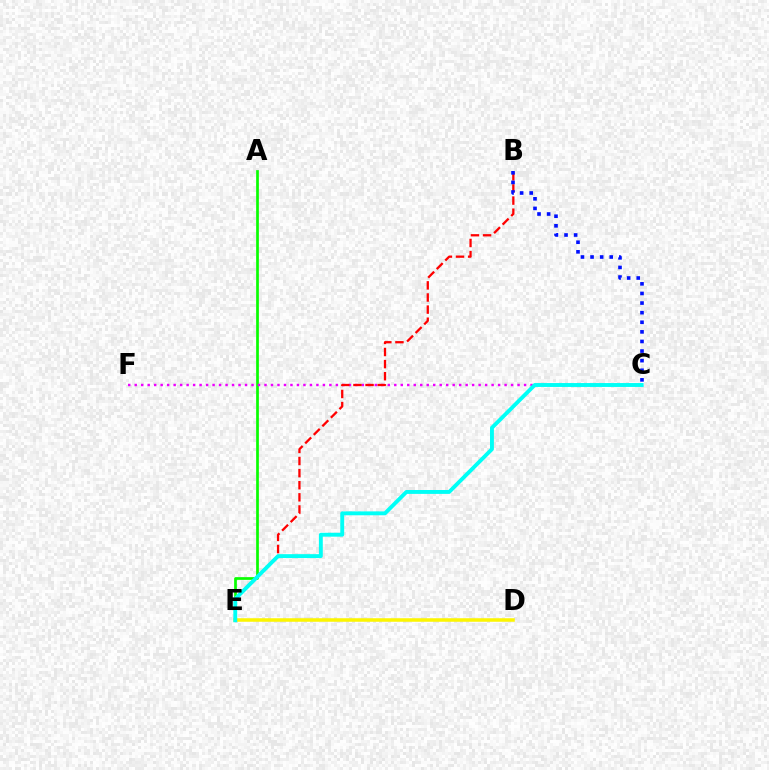{('A', 'E'): [{'color': '#08ff00', 'line_style': 'solid', 'thickness': 1.95}], ('D', 'E'): [{'color': '#fcf500', 'line_style': 'solid', 'thickness': 2.54}], ('C', 'F'): [{'color': '#ee00ff', 'line_style': 'dotted', 'thickness': 1.76}], ('B', 'E'): [{'color': '#ff0000', 'line_style': 'dashed', 'thickness': 1.64}], ('B', 'C'): [{'color': '#0010ff', 'line_style': 'dotted', 'thickness': 2.61}], ('C', 'E'): [{'color': '#00fff6', 'line_style': 'solid', 'thickness': 2.8}]}